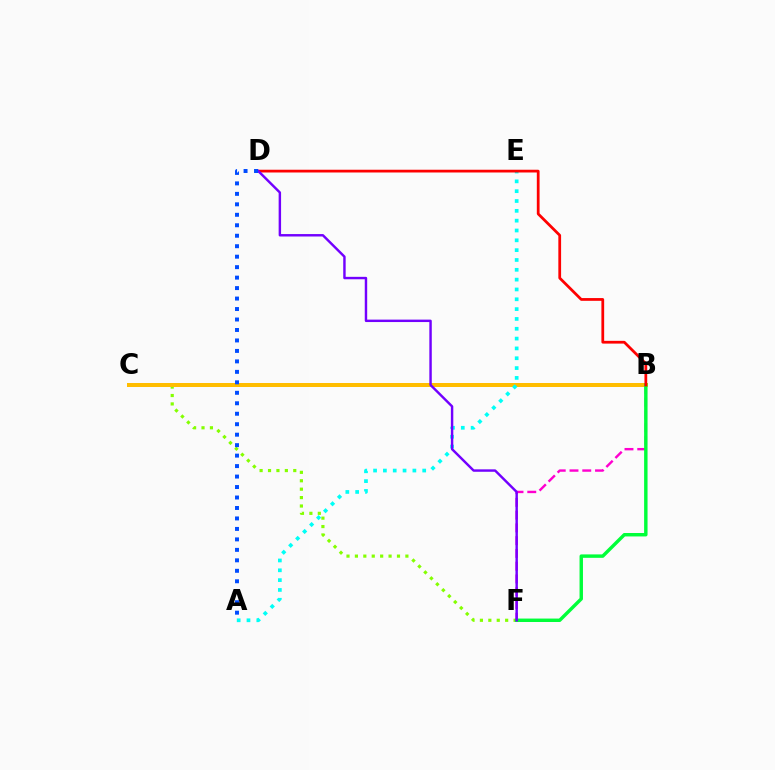{('C', 'F'): [{'color': '#84ff00', 'line_style': 'dotted', 'thickness': 2.29}], ('B', 'F'): [{'color': '#ff00cf', 'line_style': 'dashed', 'thickness': 1.73}, {'color': '#00ff39', 'line_style': 'solid', 'thickness': 2.47}], ('B', 'C'): [{'color': '#ffbd00', 'line_style': 'solid', 'thickness': 2.87}], ('A', 'E'): [{'color': '#00fff6', 'line_style': 'dotted', 'thickness': 2.67}], ('B', 'D'): [{'color': '#ff0000', 'line_style': 'solid', 'thickness': 1.98}], ('D', 'F'): [{'color': '#7200ff', 'line_style': 'solid', 'thickness': 1.75}], ('A', 'D'): [{'color': '#004bff', 'line_style': 'dotted', 'thickness': 2.84}]}